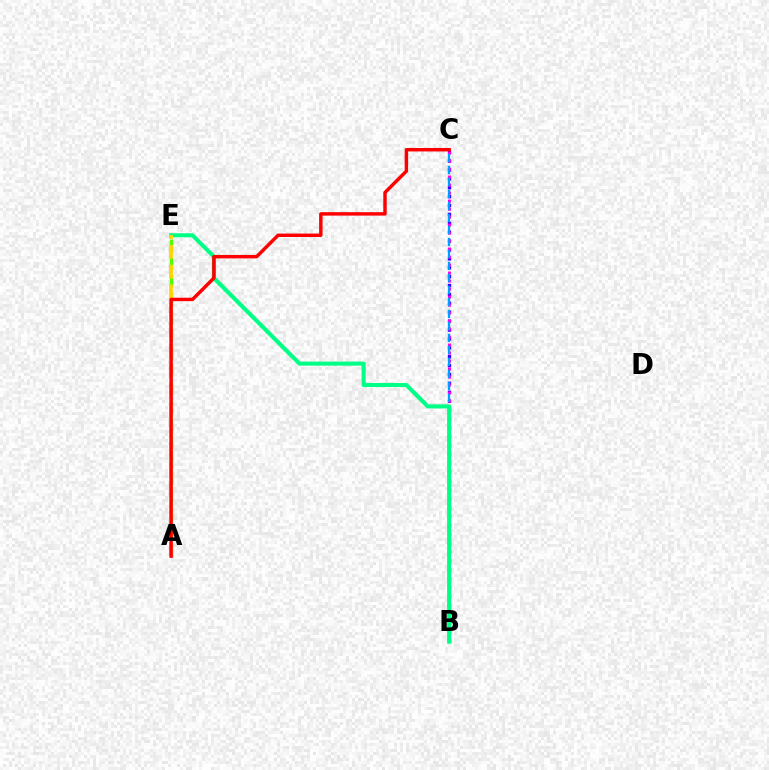{('A', 'E'): [{'color': '#4fff00', 'line_style': 'dashed', 'thickness': 2.43}, {'color': '#ffd500', 'line_style': 'dashed', 'thickness': 2.69}], ('B', 'C'): [{'color': '#3700ff', 'line_style': 'dotted', 'thickness': 2.42}, {'color': '#ff00ed', 'line_style': 'dotted', 'thickness': 2.17}, {'color': '#009eff', 'line_style': 'dashed', 'thickness': 1.63}], ('B', 'E'): [{'color': '#00ff86', 'line_style': 'solid', 'thickness': 2.93}], ('A', 'C'): [{'color': '#ff0000', 'line_style': 'solid', 'thickness': 2.48}]}